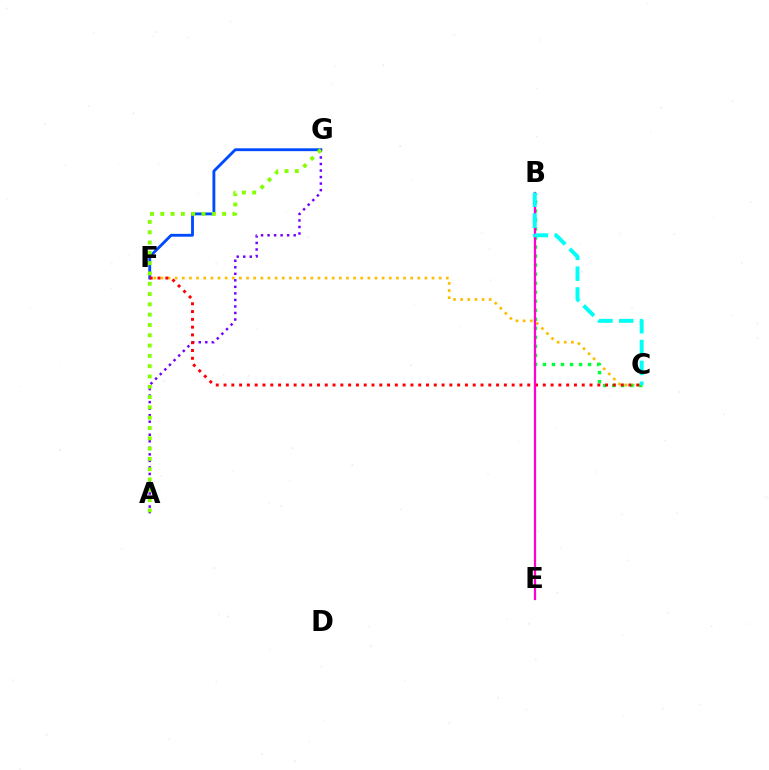{('C', 'F'): [{'color': '#ffbd00', 'line_style': 'dotted', 'thickness': 1.94}, {'color': '#ff0000', 'line_style': 'dotted', 'thickness': 2.12}], ('F', 'G'): [{'color': '#004bff', 'line_style': 'solid', 'thickness': 2.06}], ('B', 'C'): [{'color': '#00ff39', 'line_style': 'dotted', 'thickness': 2.45}, {'color': '#00fff6', 'line_style': 'dashed', 'thickness': 2.83}], ('A', 'G'): [{'color': '#7200ff', 'line_style': 'dotted', 'thickness': 1.77}, {'color': '#84ff00', 'line_style': 'dotted', 'thickness': 2.8}], ('B', 'E'): [{'color': '#ff00cf', 'line_style': 'solid', 'thickness': 1.63}]}